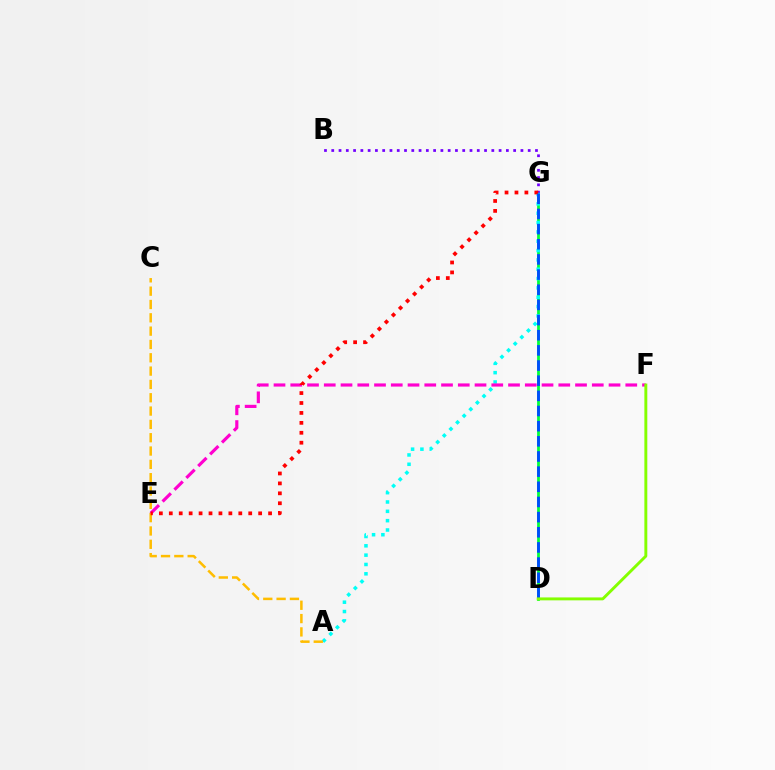{('D', 'G'): [{'color': '#00ff39', 'line_style': 'solid', 'thickness': 1.99}, {'color': '#004bff', 'line_style': 'dashed', 'thickness': 2.06}], ('B', 'G'): [{'color': '#7200ff', 'line_style': 'dotted', 'thickness': 1.98}], ('A', 'G'): [{'color': '#00fff6', 'line_style': 'dotted', 'thickness': 2.54}], ('E', 'F'): [{'color': '#ff00cf', 'line_style': 'dashed', 'thickness': 2.28}], ('A', 'C'): [{'color': '#ffbd00', 'line_style': 'dashed', 'thickness': 1.81}], ('E', 'G'): [{'color': '#ff0000', 'line_style': 'dotted', 'thickness': 2.7}], ('D', 'F'): [{'color': '#84ff00', 'line_style': 'solid', 'thickness': 2.1}]}